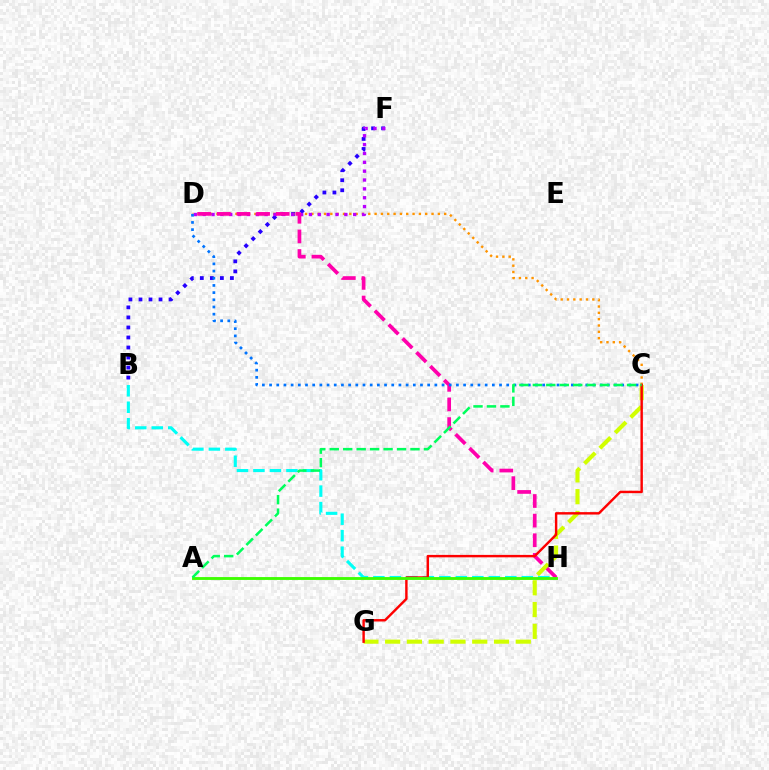{('B', 'H'): [{'color': '#00fff6', 'line_style': 'dashed', 'thickness': 2.24}], ('B', 'F'): [{'color': '#2500ff', 'line_style': 'dotted', 'thickness': 2.73}], ('C', 'D'): [{'color': '#ff9400', 'line_style': 'dotted', 'thickness': 1.72}, {'color': '#0074ff', 'line_style': 'dotted', 'thickness': 1.95}], ('D', 'F'): [{'color': '#b900ff', 'line_style': 'dotted', 'thickness': 2.41}], ('D', 'H'): [{'color': '#ff00ac', 'line_style': 'dashed', 'thickness': 2.67}], ('C', 'G'): [{'color': '#d1ff00', 'line_style': 'dashed', 'thickness': 2.96}, {'color': '#ff0000', 'line_style': 'solid', 'thickness': 1.75}], ('A', 'H'): [{'color': '#3dff00', 'line_style': 'solid', 'thickness': 2.06}], ('A', 'C'): [{'color': '#00ff5c', 'line_style': 'dashed', 'thickness': 1.83}]}